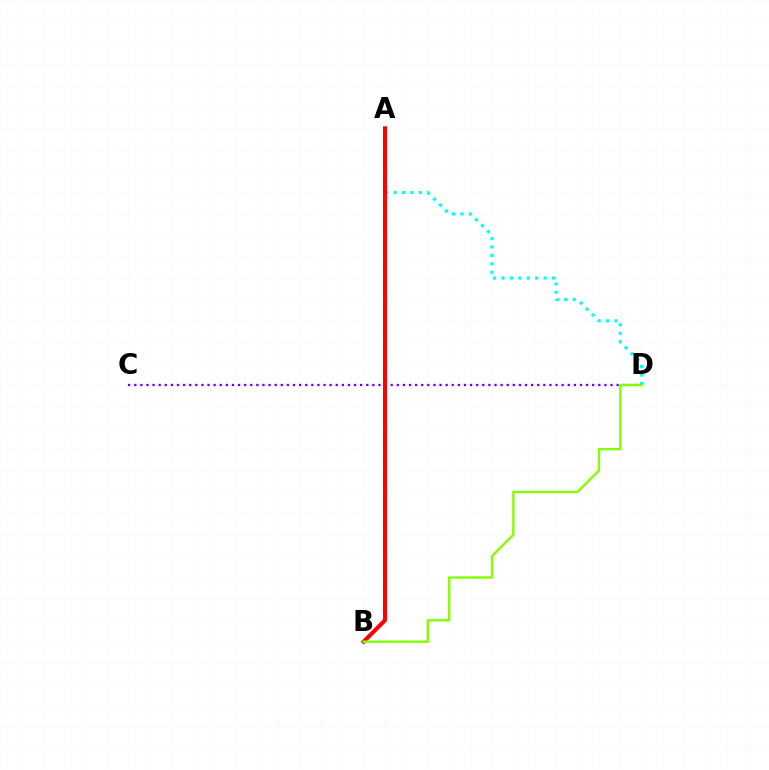{('A', 'D'): [{'color': '#00fff6', 'line_style': 'dotted', 'thickness': 2.29}], ('C', 'D'): [{'color': '#7200ff', 'line_style': 'dotted', 'thickness': 1.66}], ('A', 'B'): [{'color': '#ff0000', 'line_style': 'solid', 'thickness': 2.92}], ('B', 'D'): [{'color': '#84ff00', 'line_style': 'solid', 'thickness': 1.72}]}